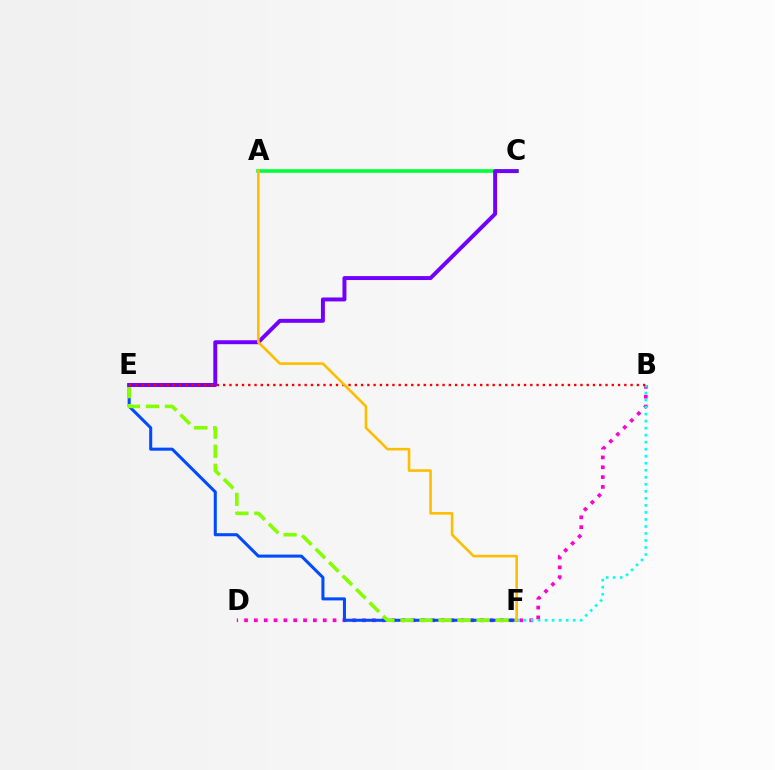{('B', 'D'): [{'color': '#ff00cf', 'line_style': 'dotted', 'thickness': 2.67}], ('E', 'F'): [{'color': '#004bff', 'line_style': 'solid', 'thickness': 2.19}, {'color': '#84ff00', 'line_style': 'dashed', 'thickness': 2.58}], ('A', 'C'): [{'color': '#00ff39', 'line_style': 'solid', 'thickness': 2.61}], ('B', 'F'): [{'color': '#00fff6', 'line_style': 'dotted', 'thickness': 1.91}], ('C', 'E'): [{'color': '#7200ff', 'line_style': 'solid', 'thickness': 2.85}], ('B', 'E'): [{'color': '#ff0000', 'line_style': 'dotted', 'thickness': 1.7}], ('A', 'F'): [{'color': '#ffbd00', 'line_style': 'solid', 'thickness': 1.87}]}